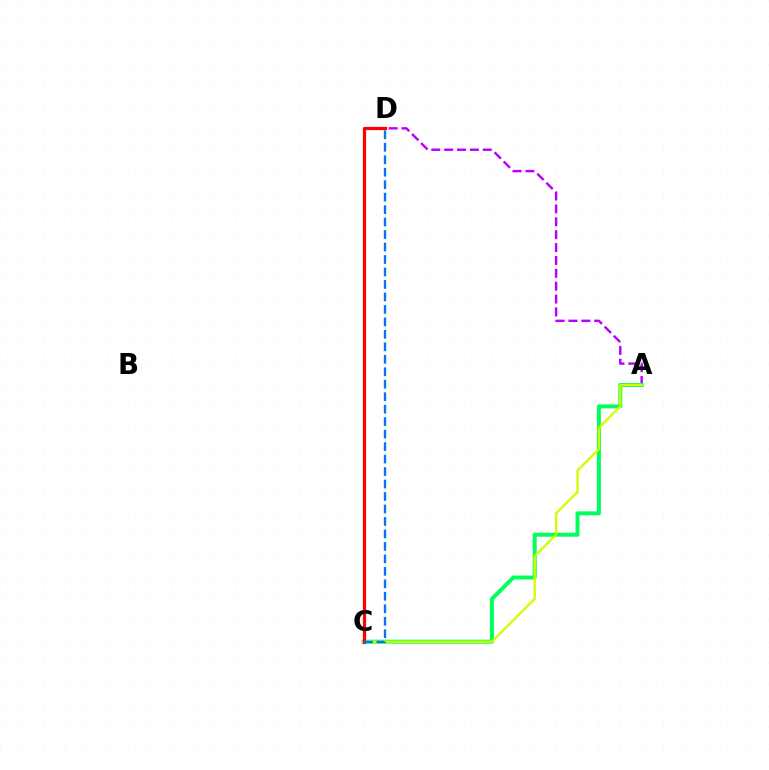{('A', 'D'): [{'color': '#b900ff', 'line_style': 'dashed', 'thickness': 1.75}], ('A', 'C'): [{'color': '#00ff5c', 'line_style': 'solid', 'thickness': 2.85}, {'color': '#d1ff00', 'line_style': 'solid', 'thickness': 1.68}], ('C', 'D'): [{'color': '#ff0000', 'line_style': 'solid', 'thickness': 2.33}, {'color': '#0074ff', 'line_style': 'dashed', 'thickness': 1.69}]}